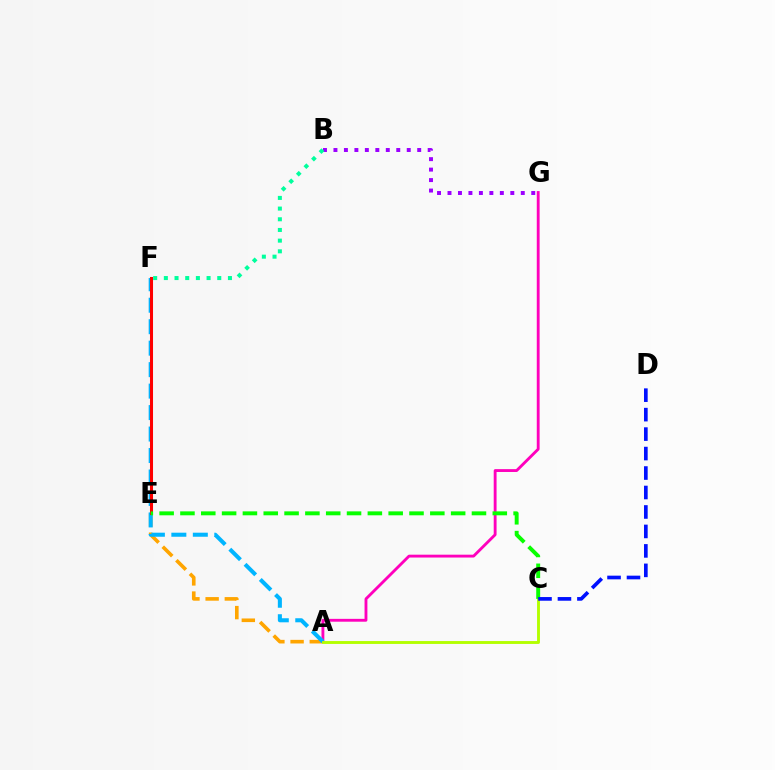{('B', 'G'): [{'color': '#9b00ff', 'line_style': 'dotted', 'thickness': 2.84}], ('B', 'F'): [{'color': '#00ff9d', 'line_style': 'dotted', 'thickness': 2.9}], ('A', 'E'): [{'color': '#ffa500', 'line_style': 'dashed', 'thickness': 2.61}], ('A', 'G'): [{'color': '#ff00bd', 'line_style': 'solid', 'thickness': 2.05}], ('A', 'F'): [{'color': '#00b5ff', 'line_style': 'dashed', 'thickness': 2.92}], ('E', 'F'): [{'color': '#ff0000', 'line_style': 'solid', 'thickness': 2.19}], ('A', 'C'): [{'color': '#b3ff00', 'line_style': 'solid', 'thickness': 2.08}], ('C', 'E'): [{'color': '#08ff00', 'line_style': 'dashed', 'thickness': 2.83}], ('C', 'D'): [{'color': '#0010ff', 'line_style': 'dashed', 'thickness': 2.64}]}